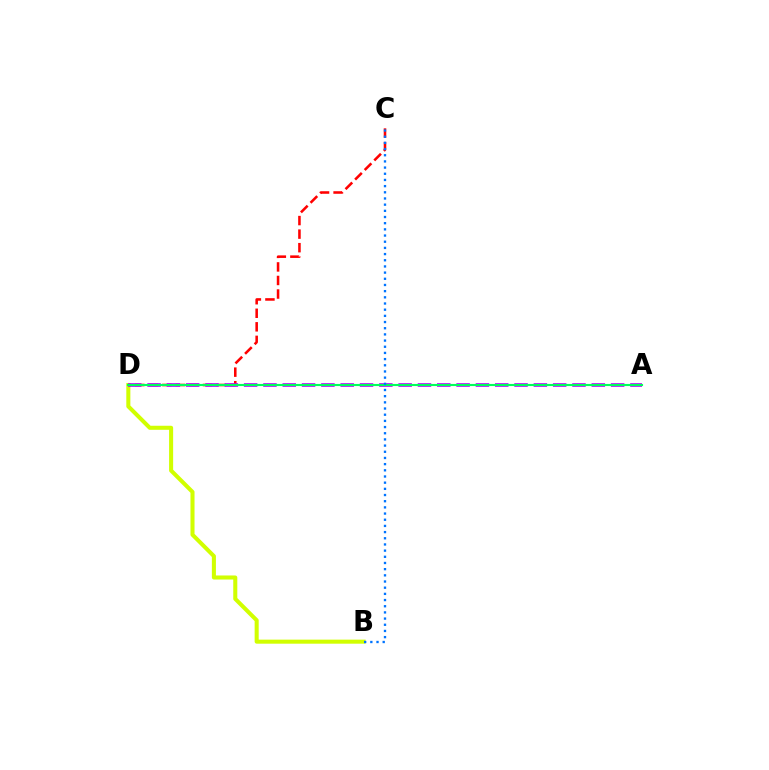{('C', 'D'): [{'color': '#ff0000', 'line_style': 'dashed', 'thickness': 1.84}], ('B', 'D'): [{'color': '#d1ff00', 'line_style': 'solid', 'thickness': 2.92}], ('A', 'D'): [{'color': '#b900ff', 'line_style': 'dashed', 'thickness': 2.62}, {'color': '#00ff5c', 'line_style': 'solid', 'thickness': 1.53}], ('B', 'C'): [{'color': '#0074ff', 'line_style': 'dotted', 'thickness': 1.68}]}